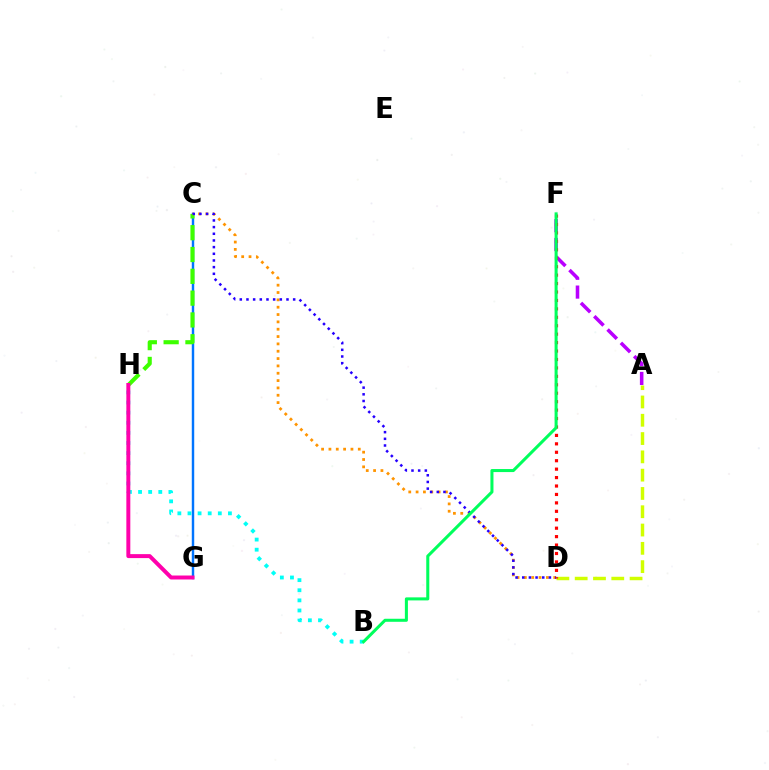{('C', 'G'): [{'color': '#0074ff', 'line_style': 'solid', 'thickness': 1.75}], ('C', 'H'): [{'color': '#3dff00', 'line_style': 'dashed', 'thickness': 2.96}], ('A', 'D'): [{'color': '#d1ff00', 'line_style': 'dashed', 'thickness': 2.49}], ('C', 'D'): [{'color': '#ff9400', 'line_style': 'dotted', 'thickness': 1.99}, {'color': '#2500ff', 'line_style': 'dotted', 'thickness': 1.81}], ('B', 'H'): [{'color': '#00fff6', 'line_style': 'dotted', 'thickness': 2.75}], ('A', 'F'): [{'color': '#b900ff', 'line_style': 'dashed', 'thickness': 2.56}], ('D', 'F'): [{'color': '#ff0000', 'line_style': 'dotted', 'thickness': 2.29}], ('G', 'H'): [{'color': '#ff00ac', 'line_style': 'solid', 'thickness': 2.86}], ('B', 'F'): [{'color': '#00ff5c', 'line_style': 'solid', 'thickness': 2.19}]}